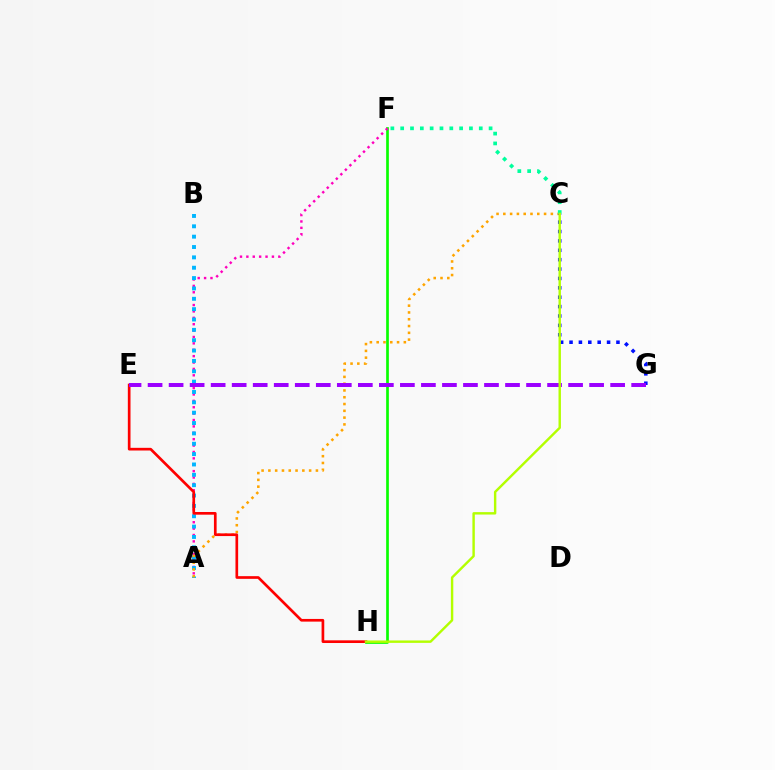{('F', 'H'): [{'color': '#08ff00', 'line_style': 'solid', 'thickness': 1.93}], ('A', 'F'): [{'color': '#ff00bd', 'line_style': 'dotted', 'thickness': 1.74}], ('A', 'B'): [{'color': '#00b5ff', 'line_style': 'dotted', 'thickness': 2.81}], ('A', 'C'): [{'color': '#ffa500', 'line_style': 'dotted', 'thickness': 1.84}], ('C', 'F'): [{'color': '#00ff9d', 'line_style': 'dotted', 'thickness': 2.67}], ('E', 'H'): [{'color': '#ff0000', 'line_style': 'solid', 'thickness': 1.93}], ('C', 'G'): [{'color': '#0010ff', 'line_style': 'dotted', 'thickness': 2.55}], ('E', 'G'): [{'color': '#9b00ff', 'line_style': 'dashed', 'thickness': 2.86}], ('C', 'H'): [{'color': '#b3ff00', 'line_style': 'solid', 'thickness': 1.74}]}